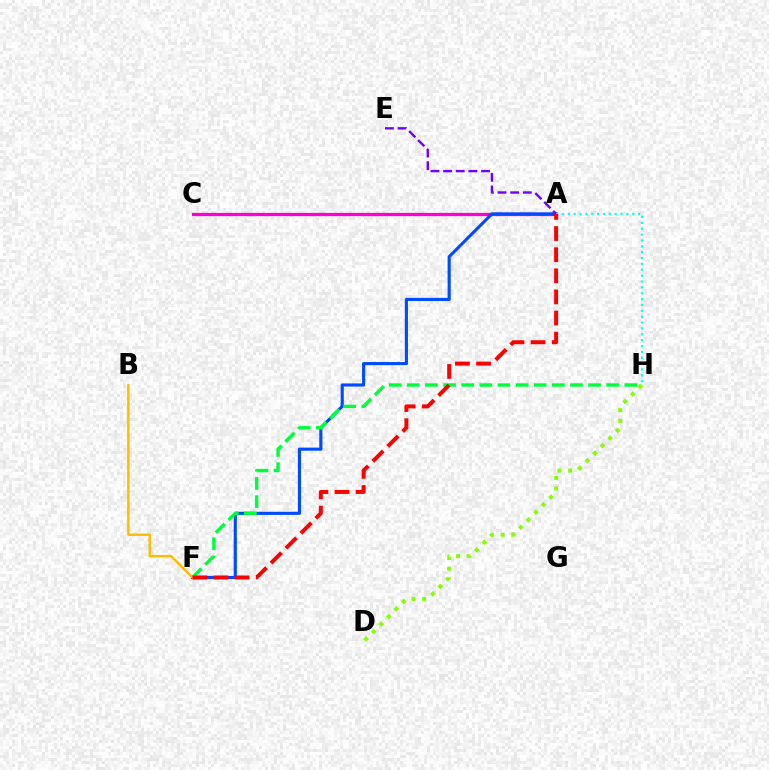{('A', 'C'): [{'color': '#ff00cf', 'line_style': 'solid', 'thickness': 2.35}], ('A', 'F'): [{'color': '#004bff', 'line_style': 'solid', 'thickness': 2.25}, {'color': '#ff0000', 'line_style': 'dashed', 'thickness': 2.87}], ('F', 'H'): [{'color': '#00ff39', 'line_style': 'dashed', 'thickness': 2.46}], ('B', 'F'): [{'color': '#ffbd00', 'line_style': 'solid', 'thickness': 1.77}], ('A', 'E'): [{'color': '#7200ff', 'line_style': 'dashed', 'thickness': 1.72}], ('D', 'H'): [{'color': '#84ff00', 'line_style': 'dotted', 'thickness': 2.9}], ('A', 'H'): [{'color': '#00fff6', 'line_style': 'dotted', 'thickness': 1.59}]}